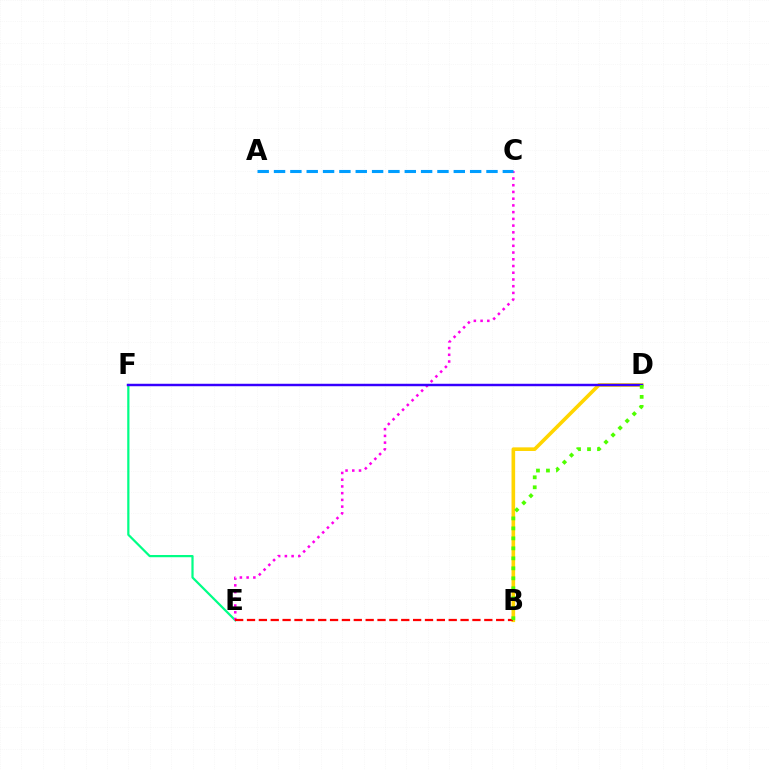{('E', 'F'): [{'color': '#00ff86', 'line_style': 'solid', 'thickness': 1.6}], ('B', 'D'): [{'color': '#ffd500', 'line_style': 'solid', 'thickness': 2.61}, {'color': '#4fff00', 'line_style': 'dotted', 'thickness': 2.71}], ('C', 'E'): [{'color': '#ff00ed', 'line_style': 'dotted', 'thickness': 1.83}], ('A', 'C'): [{'color': '#009eff', 'line_style': 'dashed', 'thickness': 2.22}], ('D', 'F'): [{'color': '#3700ff', 'line_style': 'solid', 'thickness': 1.77}], ('B', 'E'): [{'color': '#ff0000', 'line_style': 'dashed', 'thickness': 1.61}]}